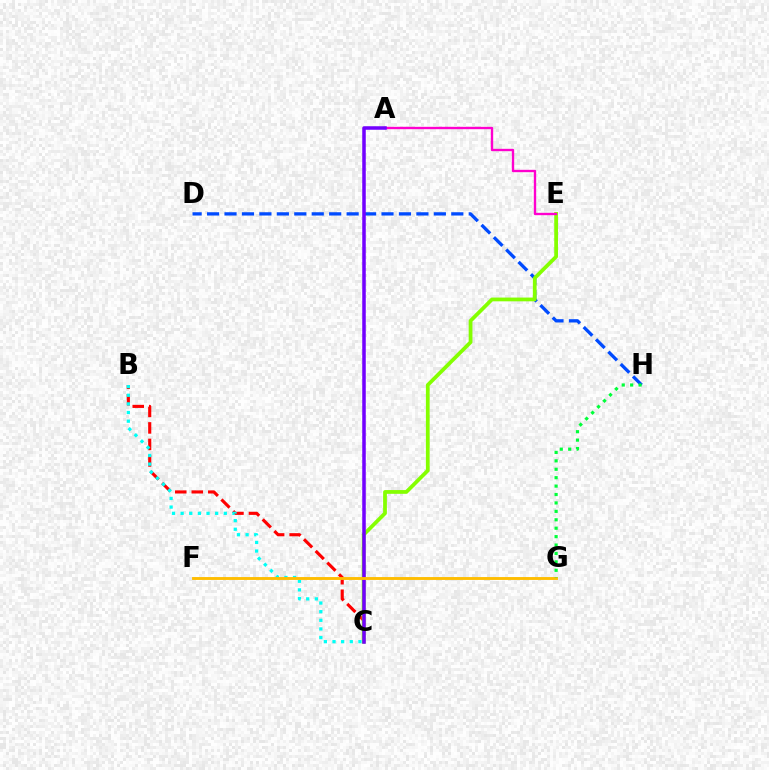{('D', 'H'): [{'color': '#004bff', 'line_style': 'dashed', 'thickness': 2.37}], ('B', 'C'): [{'color': '#ff0000', 'line_style': 'dashed', 'thickness': 2.24}, {'color': '#00fff6', 'line_style': 'dotted', 'thickness': 2.35}], ('C', 'E'): [{'color': '#84ff00', 'line_style': 'solid', 'thickness': 2.7}], ('A', 'E'): [{'color': '#ff00cf', 'line_style': 'solid', 'thickness': 1.7}], ('A', 'C'): [{'color': '#7200ff', 'line_style': 'solid', 'thickness': 2.53}], ('F', 'G'): [{'color': '#ffbd00', 'line_style': 'solid', 'thickness': 2.07}], ('G', 'H'): [{'color': '#00ff39', 'line_style': 'dotted', 'thickness': 2.29}]}